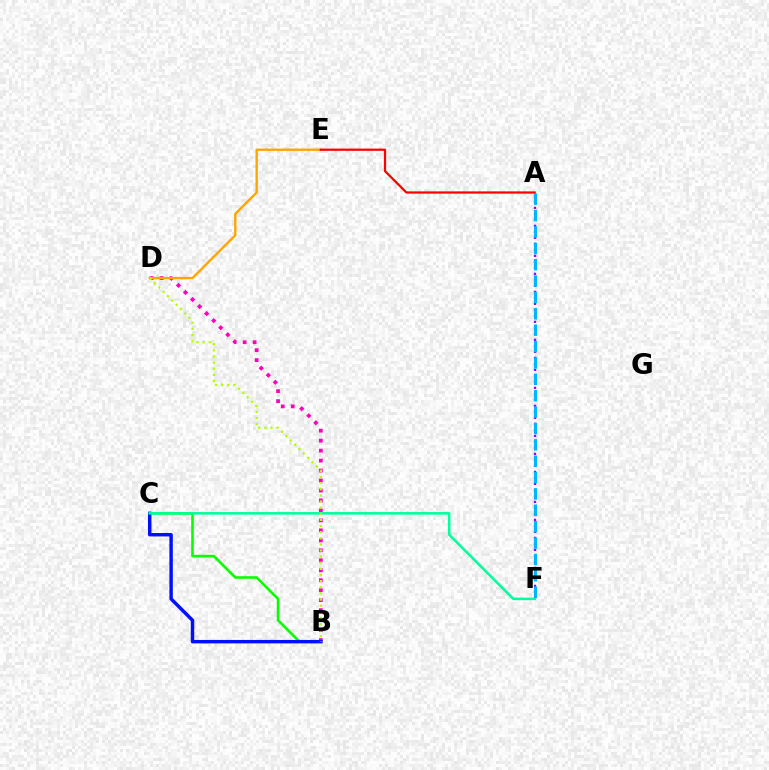{('B', 'C'): [{'color': '#08ff00', 'line_style': 'solid', 'thickness': 1.87}, {'color': '#0010ff', 'line_style': 'solid', 'thickness': 2.48}], ('B', 'D'): [{'color': '#ff00bd', 'line_style': 'dotted', 'thickness': 2.71}, {'color': '#b3ff00', 'line_style': 'dotted', 'thickness': 1.66}], ('D', 'E'): [{'color': '#ffa500', 'line_style': 'solid', 'thickness': 1.7}], ('A', 'F'): [{'color': '#9b00ff', 'line_style': 'dotted', 'thickness': 1.63}, {'color': '#00b5ff', 'line_style': 'dashed', 'thickness': 2.22}], ('C', 'F'): [{'color': '#00ff9d', 'line_style': 'solid', 'thickness': 1.83}], ('A', 'E'): [{'color': '#ff0000', 'line_style': 'solid', 'thickness': 1.61}]}